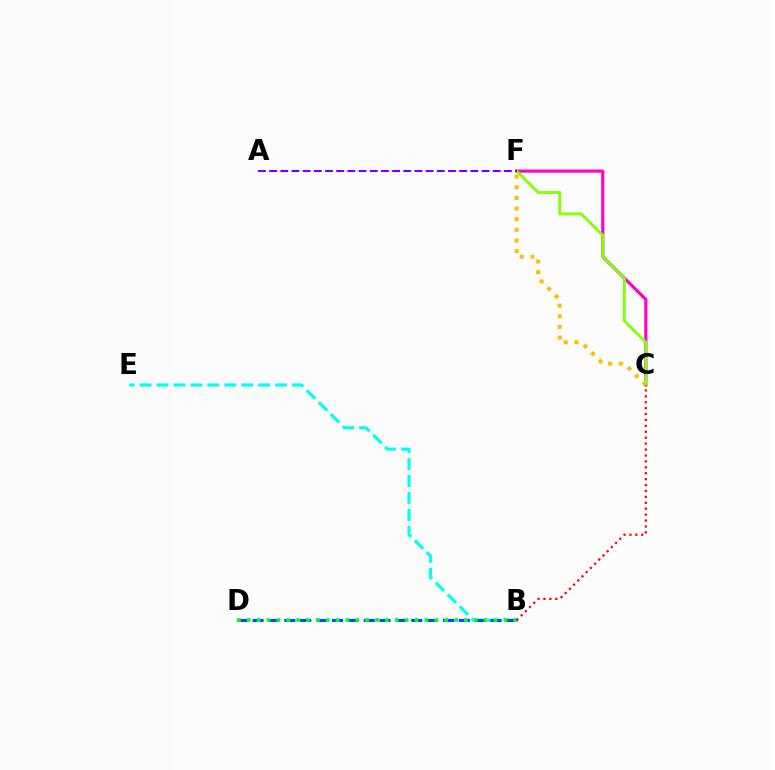{('B', 'E'): [{'color': '#00fff6', 'line_style': 'dashed', 'thickness': 2.3}], ('B', 'D'): [{'color': '#004bff', 'line_style': 'dashed', 'thickness': 2.16}, {'color': '#00ff39', 'line_style': 'dotted', 'thickness': 2.68}], ('C', 'F'): [{'color': '#ff00cf', 'line_style': 'solid', 'thickness': 2.28}, {'color': '#ffbd00', 'line_style': 'dotted', 'thickness': 2.89}, {'color': '#84ff00', 'line_style': 'solid', 'thickness': 2.05}], ('B', 'C'): [{'color': '#ff0000', 'line_style': 'dotted', 'thickness': 1.61}], ('A', 'F'): [{'color': '#7200ff', 'line_style': 'dashed', 'thickness': 1.52}]}